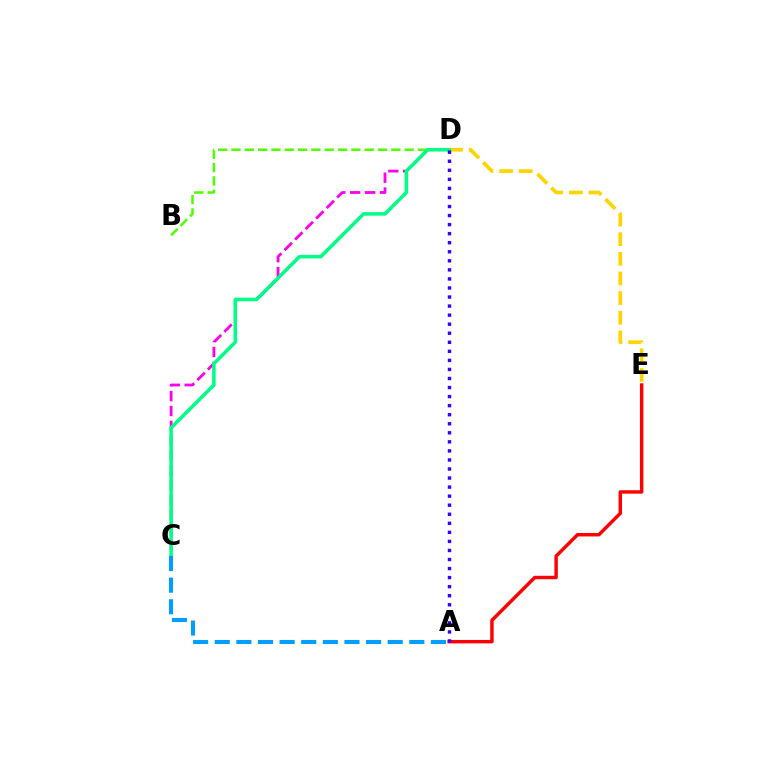{('C', 'D'): [{'color': '#ff00ed', 'line_style': 'dashed', 'thickness': 2.02}, {'color': '#00ff86', 'line_style': 'solid', 'thickness': 2.55}], ('B', 'D'): [{'color': '#4fff00', 'line_style': 'dashed', 'thickness': 1.81}], ('D', 'E'): [{'color': '#ffd500', 'line_style': 'dashed', 'thickness': 2.67}], ('A', 'E'): [{'color': '#ff0000', 'line_style': 'solid', 'thickness': 2.47}], ('A', 'C'): [{'color': '#009eff', 'line_style': 'dashed', 'thickness': 2.94}], ('A', 'D'): [{'color': '#3700ff', 'line_style': 'dotted', 'thickness': 2.46}]}